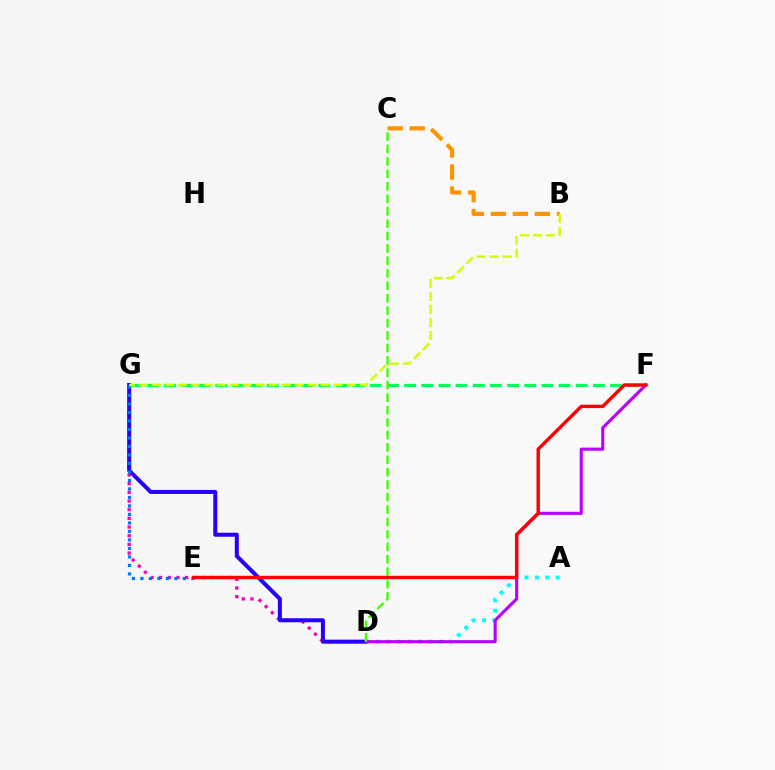{('D', 'G'): [{'color': '#ff00ac', 'line_style': 'dotted', 'thickness': 2.36}, {'color': '#2500ff', 'line_style': 'solid', 'thickness': 2.89}], ('A', 'D'): [{'color': '#00fff6', 'line_style': 'dotted', 'thickness': 2.83}], ('B', 'C'): [{'color': '#ff9400', 'line_style': 'dashed', 'thickness': 2.99}], ('F', 'G'): [{'color': '#00ff5c', 'line_style': 'dashed', 'thickness': 2.33}], ('E', 'G'): [{'color': '#0074ff', 'line_style': 'dotted', 'thickness': 2.31}], ('D', 'F'): [{'color': '#b900ff', 'line_style': 'solid', 'thickness': 2.23}], ('E', 'F'): [{'color': '#ff0000', 'line_style': 'solid', 'thickness': 2.45}], ('C', 'D'): [{'color': '#3dff00', 'line_style': 'dashed', 'thickness': 1.69}], ('B', 'G'): [{'color': '#d1ff00', 'line_style': 'dashed', 'thickness': 1.76}]}